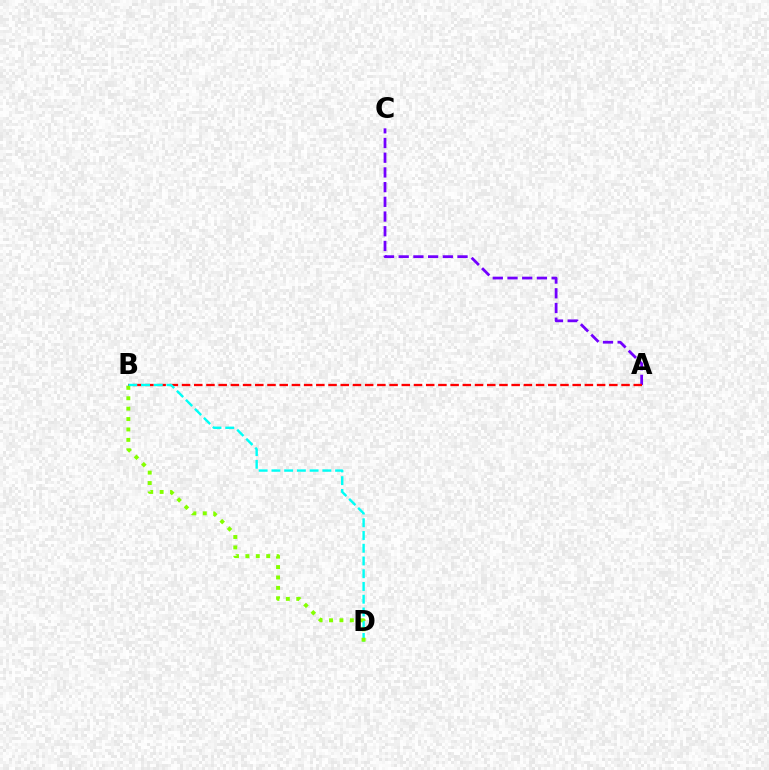{('A', 'C'): [{'color': '#7200ff', 'line_style': 'dashed', 'thickness': 2.0}], ('A', 'B'): [{'color': '#ff0000', 'line_style': 'dashed', 'thickness': 1.66}], ('B', 'D'): [{'color': '#00fff6', 'line_style': 'dashed', 'thickness': 1.73}, {'color': '#84ff00', 'line_style': 'dotted', 'thickness': 2.83}]}